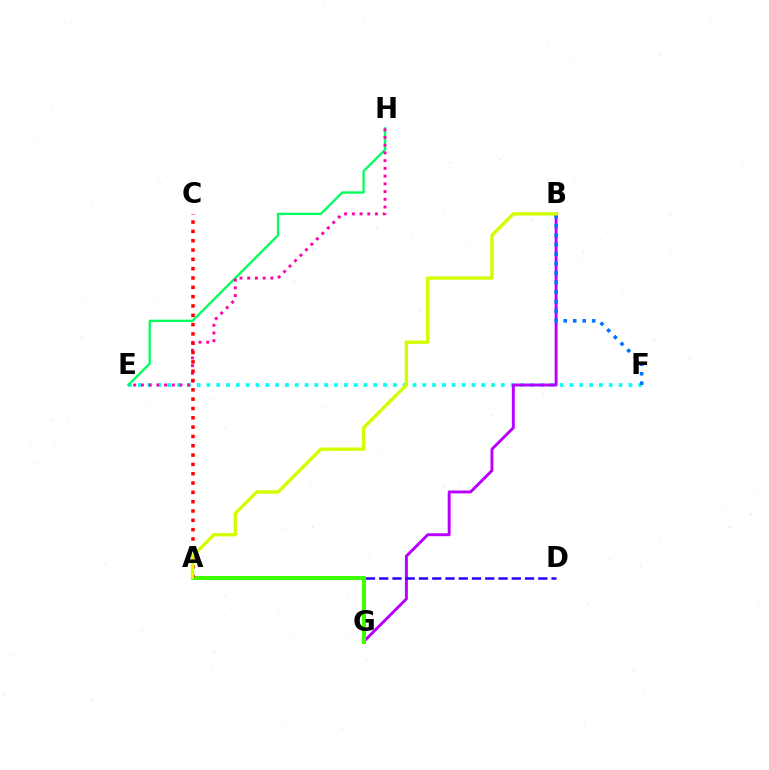{('E', 'F'): [{'color': '#00fff6', 'line_style': 'dotted', 'thickness': 2.67}], ('B', 'G'): [{'color': '#b900ff', 'line_style': 'solid', 'thickness': 2.11}], ('A', 'G'): [{'color': '#ff9400', 'line_style': 'dashed', 'thickness': 2.6}, {'color': '#3dff00', 'line_style': 'solid', 'thickness': 2.87}], ('A', 'D'): [{'color': '#2500ff', 'line_style': 'dashed', 'thickness': 1.8}], ('B', 'F'): [{'color': '#0074ff', 'line_style': 'dotted', 'thickness': 2.58}], ('E', 'H'): [{'color': '#00ff5c', 'line_style': 'solid', 'thickness': 1.67}, {'color': '#ff00ac', 'line_style': 'dotted', 'thickness': 2.1}], ('A', 'C'): [{'color': '#ff0000', 'line_style': 'dotted', 'thickness': 2.53}], ('A', 'B'): [{'color': '#d1ff00', 'line_style': 'solid', 'thickness': 2.42}]}